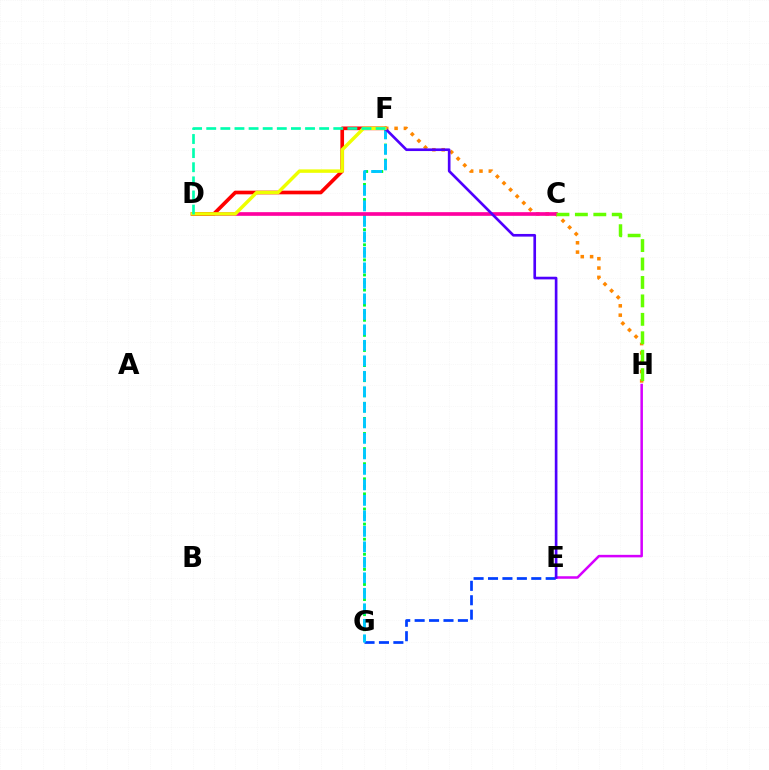{('E', 'G'): [{'color': '#003fff', 'line_style': 'dashed', 'thickness': 1.96}], ('F', 'G'): [{'color': '#00ff27', 'line_style': 'dotted', 'thickness': 2.05}, {'color': '#00c7ff', 'line_style': 'dashed', 'thickness': 2.11}], ('F', 'H'): [{'color': '#ff8800', 'line_style': 'dotted', 'thickness': 2.53}], ('C', 'D'): [{'color': '#ff00a0', 'line_style': 'solid', 'thickness': 2.64}], ('E', 'H'): [{'color': '#d600ff', 'line_style': 'solid', 'thickness': 1.82}], ('C', 'H'): [{'color': '#66ff00', 'line_style': 'dashed', 'thickness': 2.5}], ('D', 'F'): [{'color': '#ff0000', 'line_style': 'solid', 'thickness': 2.64}, {'color': '#eeff00', 'line_style': 'solid', 'thickness': 2.48}, {'color': '#00ffaf', 'line_style': 'dashed', 'thickness': 1.92}], ('E', 'F'): [{'color': '#4f00ff', 'line_style': 'solid', 'thickness': 1.91}]}